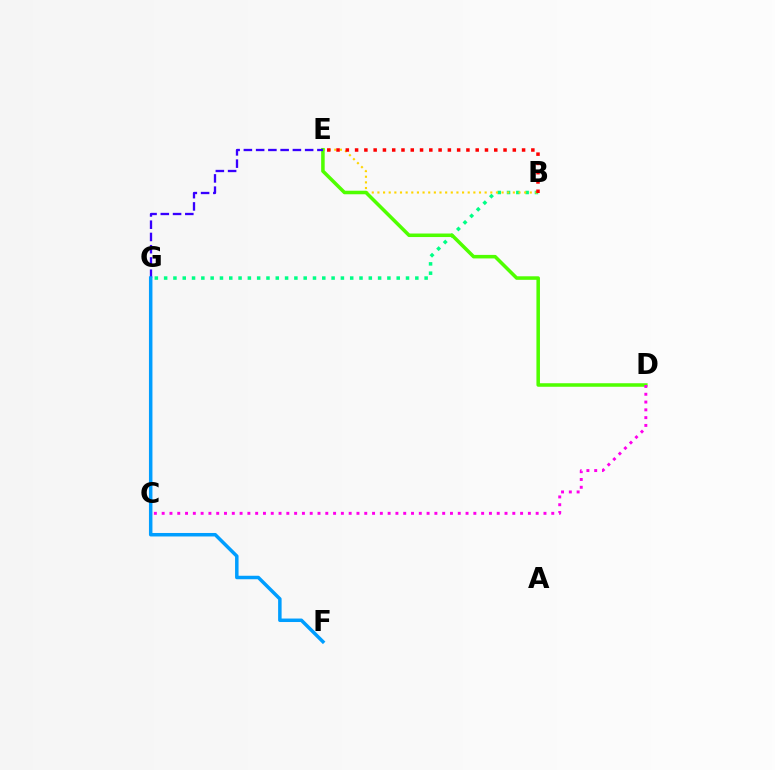{('B', 'G'): [{'color': '#00ff86', 'line_style': 'dotted', 'thickness': 2.53}], ('B', 'E'): [{'color': '#ffd500', 'line_style': 'dotted', 'thickness': 1.53}, {'color': '#ff0000', 'line_style': 'dotted', 'thickness': 2.52}], ('D', 'E'): [{'color': '#4fff00', 'line_style': 'solid', 'thickness': 2.54}], ('E', 'G'): [{'color': '#3700ff', 'line_style': 'dashed', 'thickness': 1.66}], ('C', 'D'): [{'color': '#ff00ed', 'line_style': 'dotted', 'thickness': 2.12}], ('F', 'G'): [{'color': '#009eff', 'line_style': 'solid', 'thickness': 2.51}]}